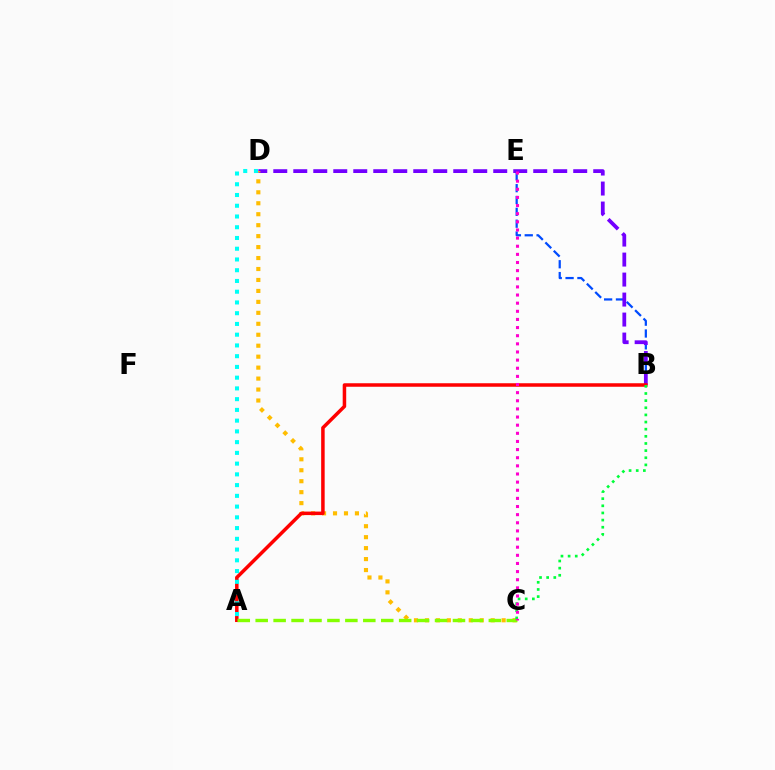{('B', 'E'): [{'color': '#004bff', 'line_style': 'dashed', 'thickness': 1.61}], ('B', 'D'): [{'color': '#7200ff', 'line_style': 'dashed', 'thickness': 2.72}], ('C', 'D'): [{'color': '#ffbd00', 'line_style': 'dotted', 'thickness': 2.98}], ('A', 'B'): [{'color': '#ff0000', 'line_style': 'solid', 'thickness': 2.52}], ('A', 'C'): [{'color': '#84ff00', 'line_style': 'dashed', 'thickness': 2.44}], ('B', 'C'): [{'color': '#00ff39', 'line_style': 'dotted', 'thickness': 1.94}], ('C', 'E'): [{'color': '#ff00cf', 'line_style': 'dotted', 'thickness': 2.21}], ('A', 'D'): [{'color': '#00fff6', 'line_style': 'dotted', 'thickness': 2.92}]}